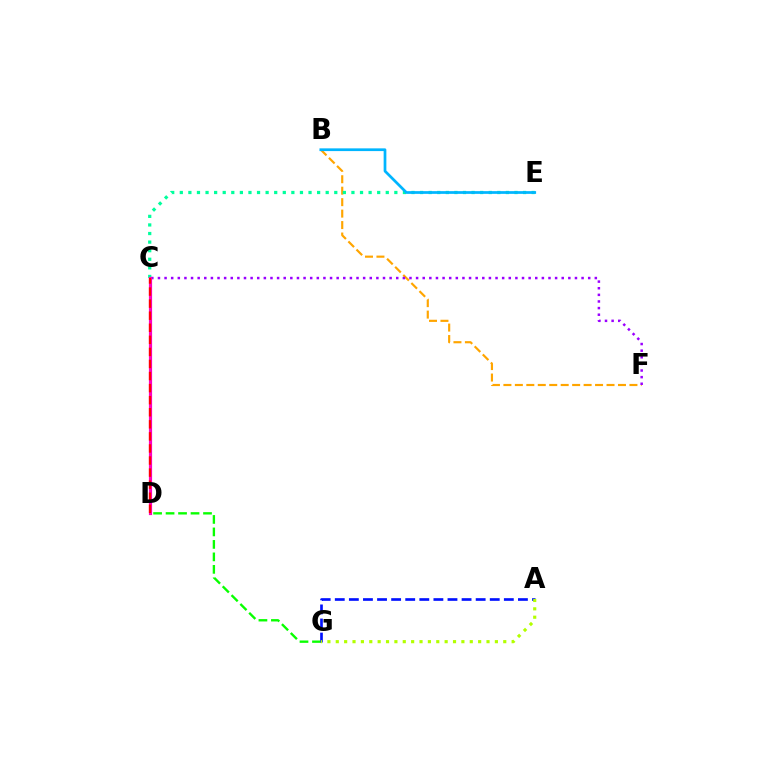{('D', 'G'): [{'color': '#08ff00', 'line_style': 'dashed', 'thickness': 1.7}], ('B', 'F'): [{'color': '#ffa500', 'line_style': 'dashed', 'thickness': 1.56}], ('C', 'E'): [{'color': '#00ff9d', 'line_style': 'dotted', 'thickness': 2.33}], ('C', 'F'): [{'color': '#9b00ff', 'line_style': 'dotted', 'thickness': 1.8}], ('B', 'E'): [{'color': '#00b5ff', 'line_style': 'solid', 'thickness': 1.96}], ('C', 'D'): [{'color': '#ff00bd', 'line_style': 'solid', 'thickness': 2.29}, {'color': '#ff0000', 'line_style': 'dashed', 'thickness': 1.64}], ('A', 'G'): [{'color': '#0010ff', 'line_style': 'dashed', 'thickness': 1.91}, {'color': '#b3ff00', 'line_style': 'dotted', 'thickness': 2.28}]}